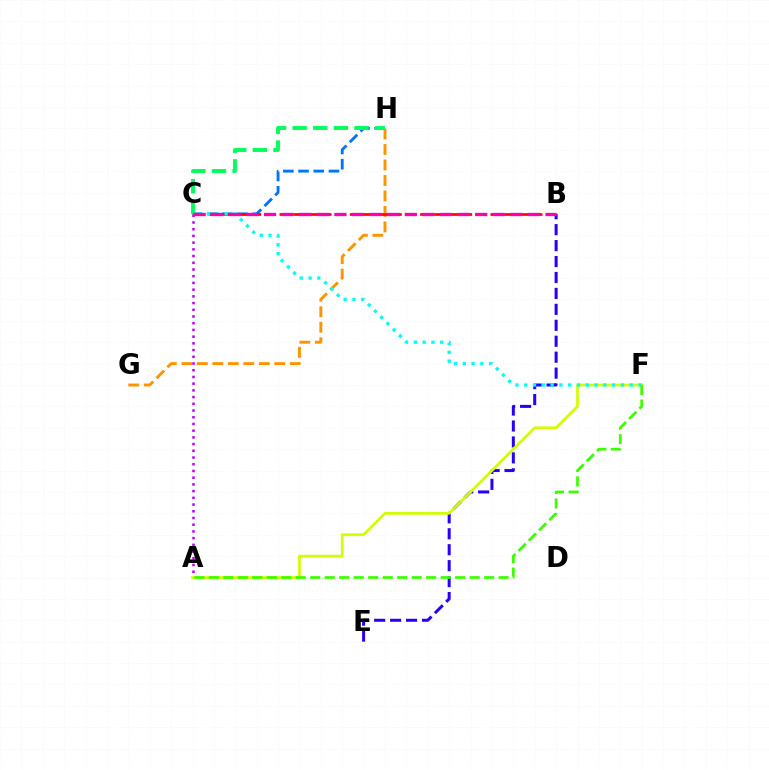{('B', 'E'): [{'color': '#2500ff', 'line_style': 'dashed', 'thickness': 2.17}], ('G', 'H'): [{'color': '#ff9400', 'line_style': 'dashed', 'thickness': 2.1}], ('C', 'H'): [{'color': '#0074ff', 'line_style': 'dashed', 'thickness': 2.06}, {'color': '#00ff5c', 'line_style': 'dashed', 'thickness': 2.8}], ('B', 'C'): [{'color': '#ff0000', 'line_style': 'dashed', 'thickness': 1.91}, {'color': '#ff00ac', 'line_style': 'dashed', 'thickness': 2.39}], ('A', 'C'): [{'color': '#b900ff', 'line_style': 'dotted', 'thickness': 1.82}], ('A', 'F'): [{'color': '#d1ff00', 'line_style': 'solid', 'thickness': 1.97}, {'color': '#3dff00', 'line_style': 'dashed', 'thickness': 1.97}], ('C', 'F'): [{'color': '#00fff6', 'line_style': 'dotted', 'thickness': 2.39}]}